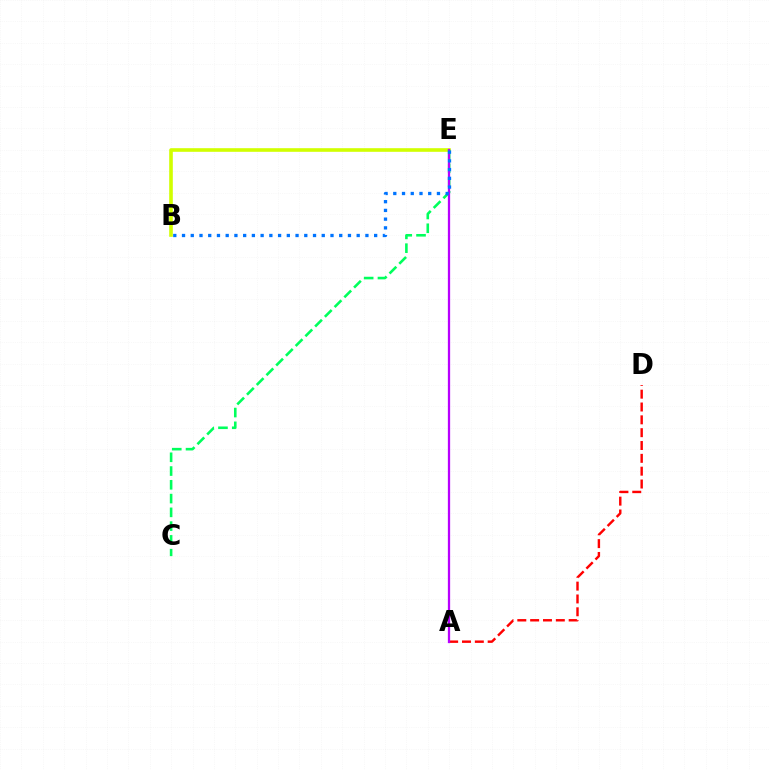{('B', 'E'): [{'color': '#d1ff00', 'line_style': 'solid', 'thickness': 2.6}, {'color': '#0074ff', 'line_style': 'dotted', 'thickness': 2.37}], ('C', 'E'): [{'color': '#00ff5c', 'line_style': 'dashed', 'thickness': 1.87}], ('A', 'D'): [{'color': '#ff0000', 'line_style': 'dashed', 'thickness': 1.74}], ('A', 'E'): [{'color': '#b900ff', 'line_style': 'solid', 'thickness': 1.64}]}